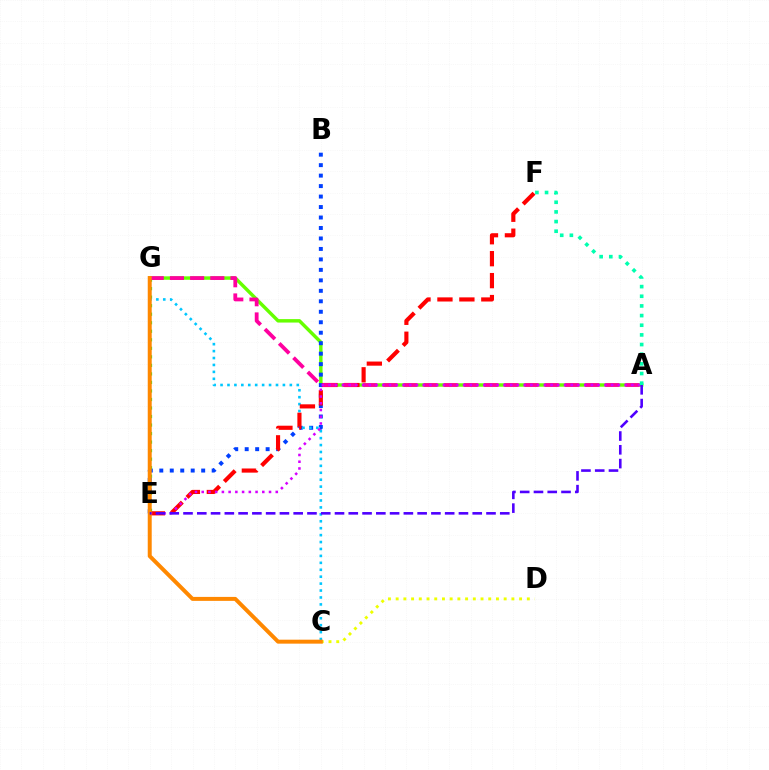{('A', 'G'): [{'color': '#66ff00', 'line_style': 'solid', 'thickness': 2.48}, {'color': '#ff00a0', 'line_style': 'dashed', 'thickness': 2.74}], ('C', 'D'): [{'color': '#eeff00', 'line_style': 'dotted', 'thickness': 2.1}], ('B', 'E'): [{'color': '#003fff', 'line_style': 'dotted', 'thickness': 2.85}], ('E', 'G'): [{'color': '#00ff27', 'line_style': 'dotted', 'thickness': 2.32}], ('C', 'G'): [{'color': '#00c7ff', 'line_style': 'dotted', 'thickness': 1.88}, {'color': '#ff8800', 'line_style': 'solid', 'thickness': 2.86}], ('E', 'F'): [{'color': '#ff0000', 'line_style': 'dashed', 'thickness': 2.98}], ('A', 'E'): [{'color': '#d600ff', 'line_style': 'dotted', 'thickness': 1.83}, {'color': '#4f00ff', 'line_style': 'dashed', 'thickness': 1.87}], ('A', 'F'): [{'color': '#00ffaf', 'line_style': 'dotted', 'thickness': 2.62}]}